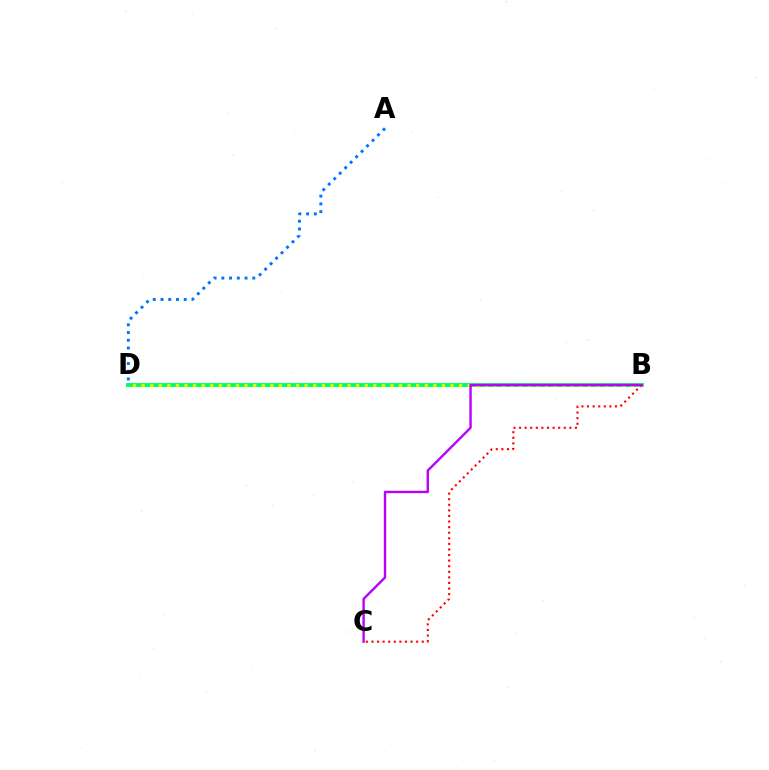{('B', 'D'): [{'color': '#00ff5c', 'line_style': 'solid', 'thickness': 2.8}, {'color': '#d1ff00', 'line_style': 'dotted', 'thickness': 2.33}], ('B', 'C'): [{'color': '#ff0000', 'line_style': 'dotted', 'thickness': 1.52}, {'color': '#b900ff', 'line_style': 'solid', 'thickness': 1.72}], ('A', 'D'): [{'color': '#0074ff', 'line_style': 'dotted', 'thickness': 2.1}]}